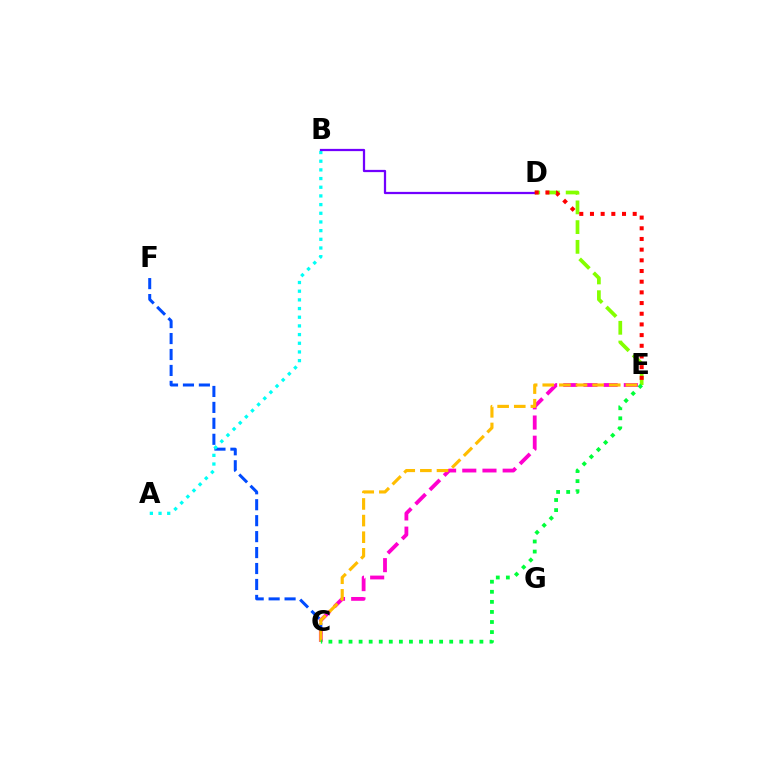{('C', 'F'): [{'color': '#004bff', 'line_style': 'dashed', 'thickness': 2.17}], ('A', 'B'): [{'color': '#00fff6', 'line_style': 'dotted', 'thickness': 2.36}], ('D', 'E'): [{'color': '#84ff00', 'line_style': 'dashed', 'thickness': 2.68}, {'color': '#ff0000', 'line_style': 'dotted', 'thickness': 2.9}], ('C', 'E'): [{'color': '#ff00cf', 'line_style': 'dashed', 'thickness': 2.74}, {'color': '#ffbd00', 'line_style': 'dashed', 'thickness': 2.26}, {'color': '#00ff39', 'line_style': 'dotted', 'thickness': 2.74}], ('B', 'D'): [{'color': '#7200ff', 'line_style': 'solid', 'thickness': 1.62}]}